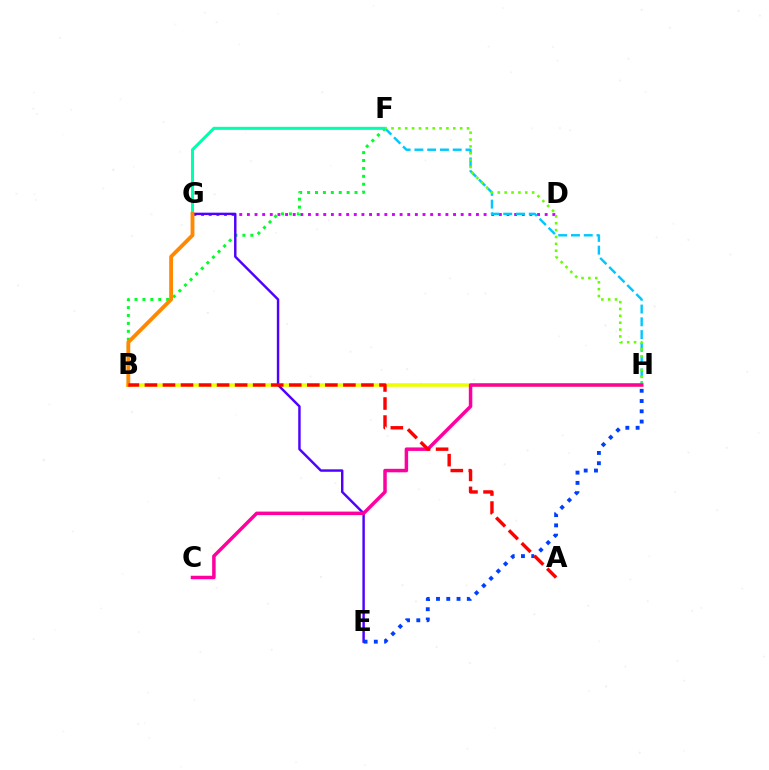{('D', 'G'): [{'color': '#d600ff', 'line_style': 'dotted', 'thickness': 2.07}], ('B', 'F'): [{'color': '#00ff27', 'line_style': 'dotted', 'thickness': 2.15}], ('B', 'H'): [{'color': '#eeff00', 'line_style': 'solid', 'thickness': 2.56}], ('F', 'G'): [{'color': '#00ffaf', 'line_style': 'solid', 'thickness': 2.19}], ('F', 'H'): [{'color': '#00c7ff', 'line_style': 'dashed', 'thickness': 1.73}, {'color': '#66ff00', 'line_style': 'dotted', 'thickness': 1.87}], ('E', 'G'): [{'color': '#4f00ff', 'line_style': 'solid', 'thickness': 1.75}], ('E', 'H'): [{'color': '#003fff', 'line_style': 'dotted', 'thickness': 2.79}], ('B', 'G'): [{'color': '#ff8800', 'line_style': 'solid', 'thickness': 2.76}], ('C', 'H'): [{'color': '#ff00a0', 'line_style': 'solid', 'thickness': 2.51}], ('A', 'B'): [{'color': '#ff0000', 'line_style': 'dashed', 'thickness': 2.45}]}